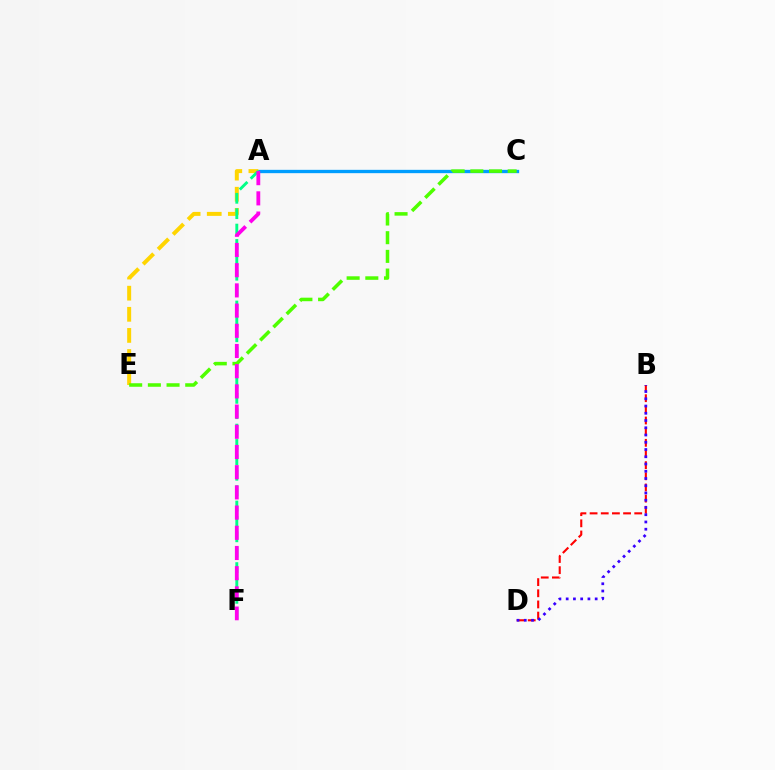{('A', 'C'): [{'color': '#009eff', 'line_style': 'solid', 'thickness': 2.4}], ('A', 'E'): [{'color': '#ffd500', 'line_style': 'dashed', 'thickness': 2.87}], ('B', 'D'): [{'color': '#ff0000', 'line_style': 'dashed', 'thickness': 1.52}, {'color': '#3700ff', 'line_style': 'dotted', 'thickness': 1.97}], ('A', 'F'): [{'color': '#00ff86', 'line_style': 'dashed', 'thickness': 2.09}, {'color': '#ff00ed', 'line_style': 'dashed', 'thickness': 2.74}], ('C', 'E'): [{'color': '#4fff00', 'line_style': 'dashed', 'thickness': 2.54}]}